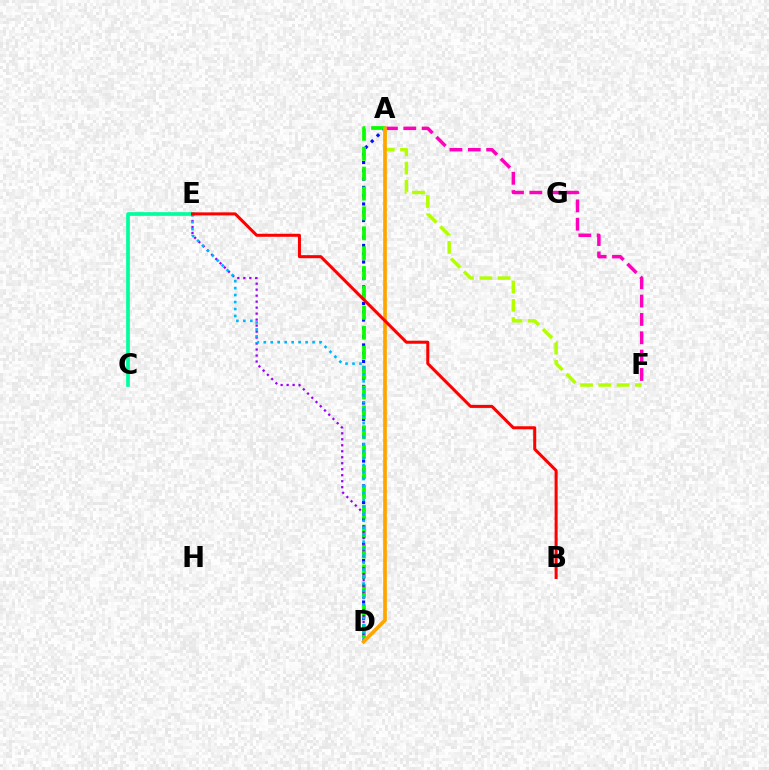{('A', 'D'): [{'color': '#0010ff', 'line_style': 'dotted', 'thickness': 2.25}, {'color': '#08ff00', 'line_style': 'dashed', 'thickness': 2.7}, {'color': '#ffa500', 'line_style': 'solid', 'thickness': 2.65}], ('C', 'E'): [{'color': '#00ff9d', 'line_style': 'solid', 'thickness': 2.66}], ('D', 'E'): [{'color': '#9b00ff', 'line_style': 'dotted', 'thickness': 1.63}, {'color': '#00b5ff', 'line_style': 'dotted', 'thickness': 1.89}], ('A', 'F'): [{'color': '#ff00bd', 'line_style': 'dashed', 'thickness': 2.49}, {'color': '#b3ff00', 'line_style': 'dashed', 'thickness': 2.48}], ('B', 'E'): [{'color': '#ff0000', 'line_style': 'solid', 'thickness': 2.18}]}